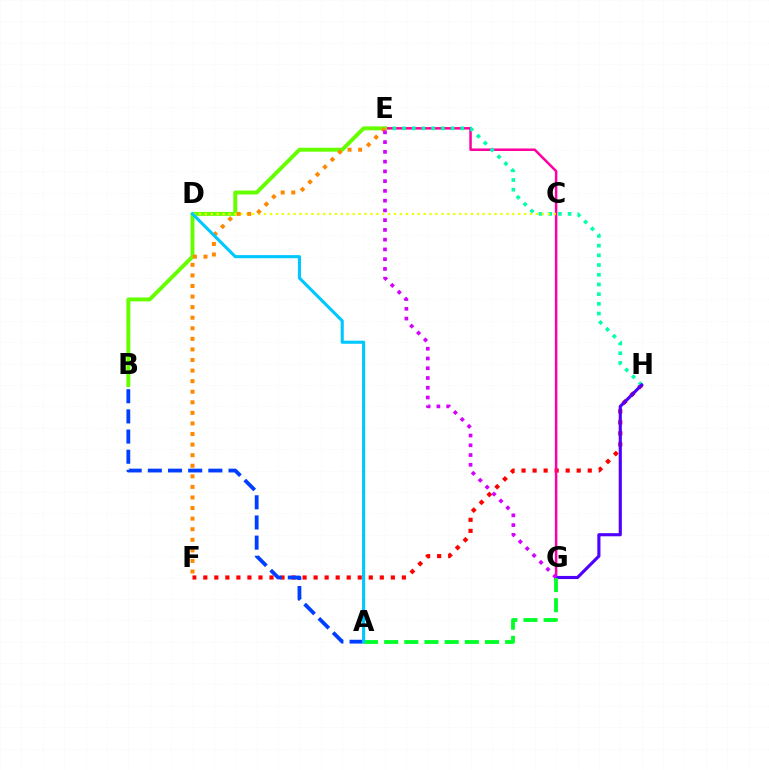{('F', 'H'): [{'color': '#ff0000', 'line_style': 'dotted', 'thickness': 3.0}], ('E', 'G'): [{'color': '#ff00a0', 'line_style': 'solid', 'thickness': 1.81}, {'color': '#d600ff', 'line_style': 'dotted', 'thickness': 2.65}], ('E', 'H'): [{'color': '#00ffaf', 'line_style': 'dotted', 'thickness': 2.64}], ('G', 'H'): [{'color': '#4f00ff', 'line_style': 'solid', 'thickness': 2.26}], ('A', 'G'): [{'color': '#00ff27', 'line_style': 'dashed', 'thickness': 2.74}], ('B', 'E'): [{'color': '#66ff00', 'line_style': 'solid', 'thickness': 2.83}], ('C', 'D'): [{'color': '#eeff00', 'line_style': 'dotted', 'thickness': 1.61}], ('E', 'F'): [{'color': '#ff8800', 'line_style': 'dotted', 'thickness': 2.87}], ('A', 'B'): [{'color': '#003fff', 'line_style': 'dashed', 'thickness': 2.74}], ('A', 'D'): [{'color': '#00c7ff', 'line_style': 'solid', 'thickness': 2.23}]}